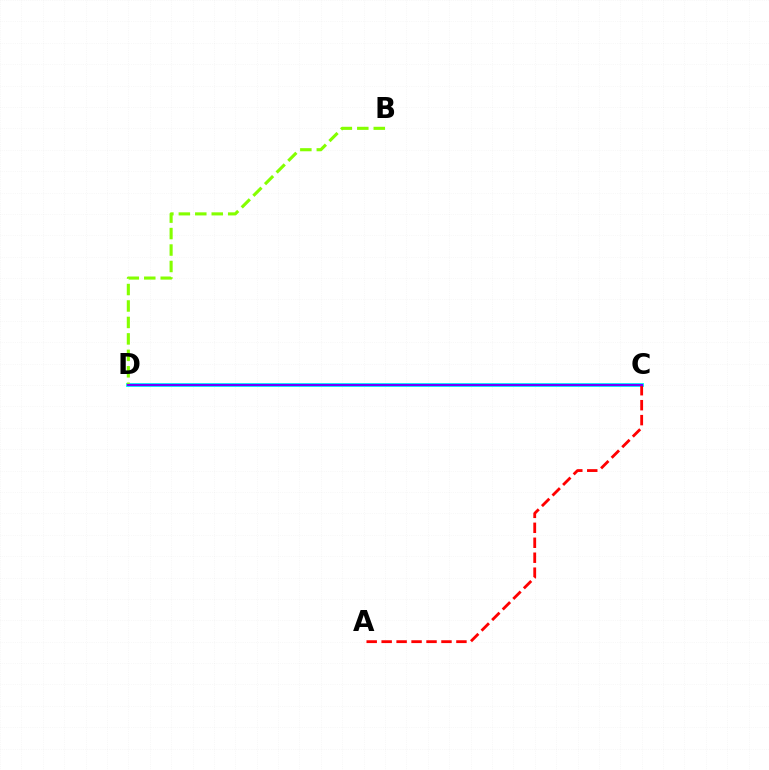{('C', 'D'): [{'color': '#00fff6', 'line_style': 'solid', 'thickness': 2.8}, {'color': '#7200ff', 'line_style': 'solid', 'thickness': 1.58}], ('A', 'C'): [{'color': '#ff0000', 'line_style': 'dashed', 'thickness': 2.03}], ('B', 'D'): [{'color': '#84ff00', 'line_style': 'dashed', 'thickness': 2.24}]}